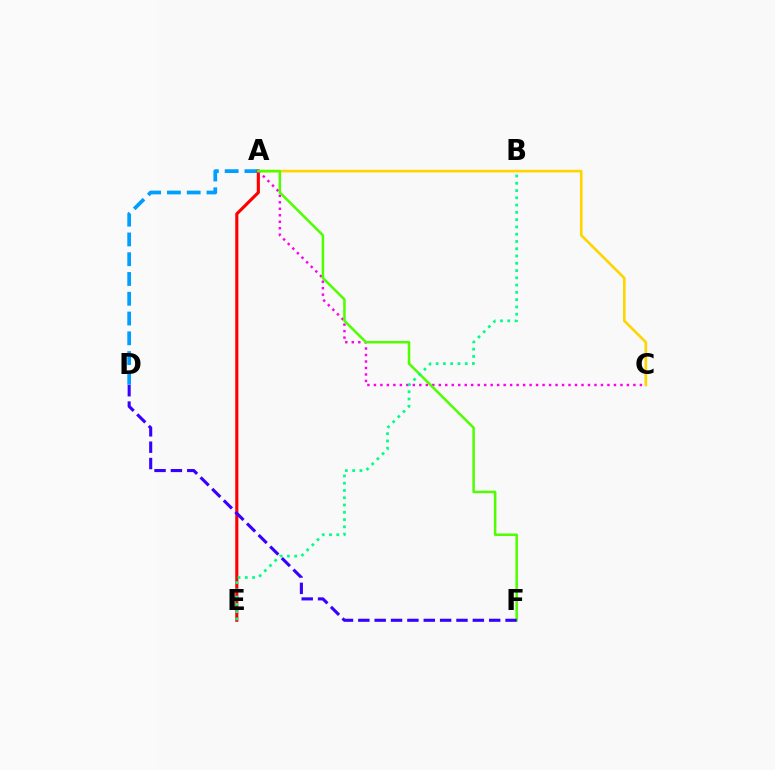{('A', 'C'): [{'color': '#ffd500', 'line_style': 'solid', 'thickness': 1.89}, {'color': '#ff00ed', 'line_style': 'dotted', 'thickness': 1.76}], ('A', 'D'): [{'color': '#009eff', 'line_style': 'dashed', 'thickness': 2.69}], ('A', 'E'): [{'color': '#ff0000', 'line_style': 'solid', 'thickness': 2.25}], ('A', 'F'): [{'color': '#4fff00', 'line_style': 'solid', 'thickness': 1.81}], ('D', 'F'): [{'color': '#3700ff', 'line_style': 'dashed', 'thickness': 2.22}], ('B', 'E'): [{'color': '#00ff86', 'line_style': 'dotted', 'thickness': 1.98}]}